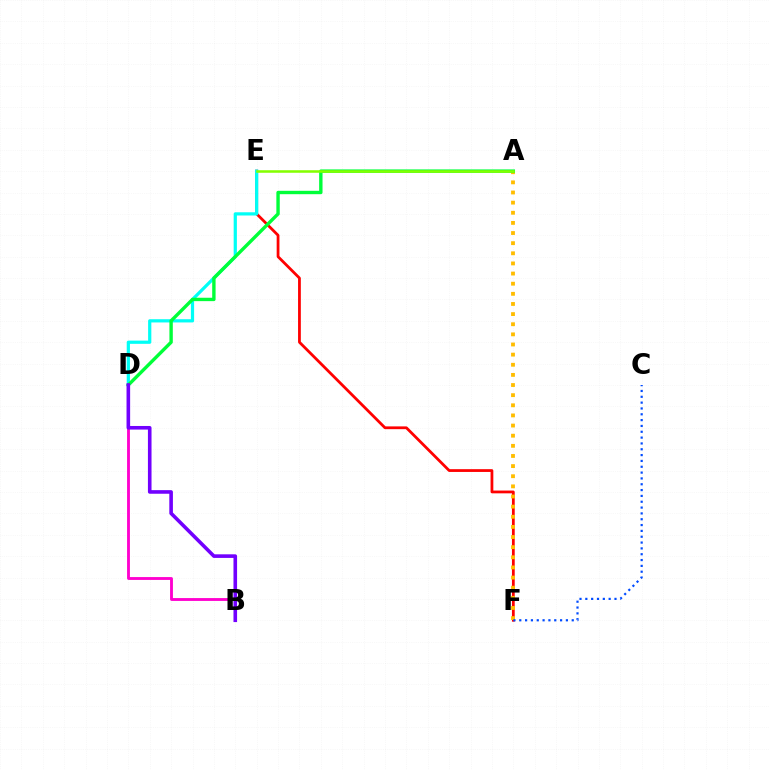{('E', 'F'): [{'color': '#ff0000', 'line_style': 'solid', 'thickness': 2.0}], ('B', 'D'): [{'color': '#ff00cf', 'line_style': 'solid', 'thickness': 2.05}, {'color': '#7200ff', 'line_style': 'solid', 'thickness': 2.59}], ('A', 'F'): [{'color': '#ffbd00', 'line_style': 'dotted', 'thickness': 2.75}], ('D', 'E'): [{'color': '#00fff6', 'line_style': 'solid', 'thickness': 2.32}], ('C', 'F'): [{'color': '#004bff', 'line_style': 'dotted', 'thickness': 1.58}], ('A', 'D'): [{'color': '#00ff39', 'line_style': 'solid', 'thickness': 2.44}], ('A', 'E'): [{'color': '#84ff00', 'line_style': 'solid', 'thickness': 1.83}]}